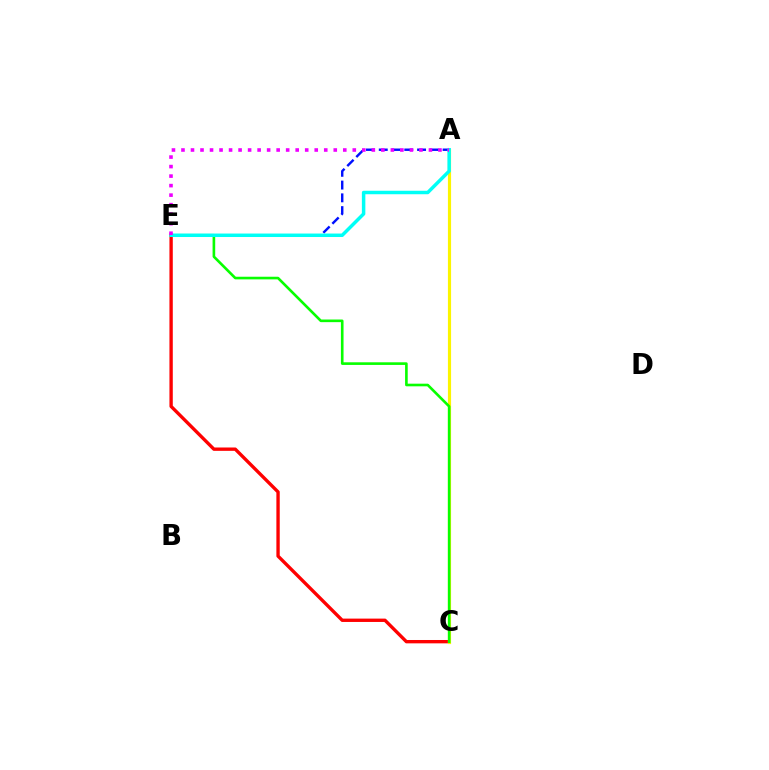{('A', 'E'): [{'color': '#0010ff', 'line_style': 'dashed', 'thickness': 1.73}, {'color': '#00fff6', 'line_style': 'solid', 'thickness': 2.5}, {'color': '#ee00ff', 'line_style': 'dotted', 'thickness': 2.59}], ('C', 'E'): [{'color': '#ff0000', 'line_style': 'solid', 'thickness': 2.41}, {'color': '#08ff00', 'line_style': 'solid', 'thickness': 1.9}], ('A', 'C'): [{'color': '#fcf500', 'line_style': 'solid', 'thickness': 2.28}]}